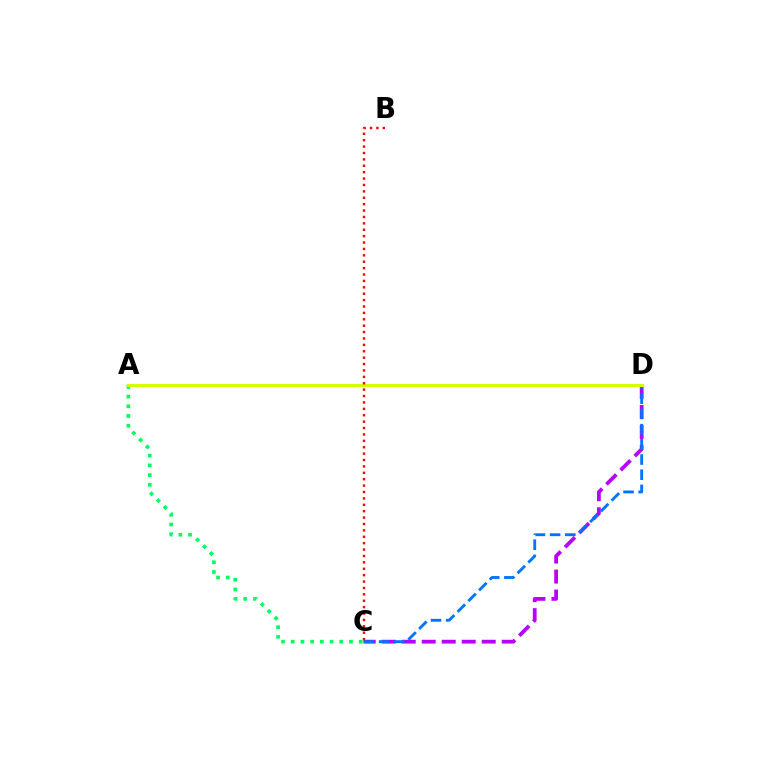{('C', 'D'): [{'color': '#b900ff', 'line_style': 'dashed', 'thickness': 2.72}, {'color': '#0074ff', 'line_style': 'dashed', 'thickness': 2.06}], ('A', 'C'): [{'color': '#00ff5c', 'line_style': 'dotted', 'thickness': 2.64}], ('A', 'D'): [{'color': '#d1ff00', 'line_style': 'solid', 'thickness': 2.24}], ('B', 'C'): [{'color': '#ff0000', 'line_style': 'dotted', 'thickness': 1.74}]}